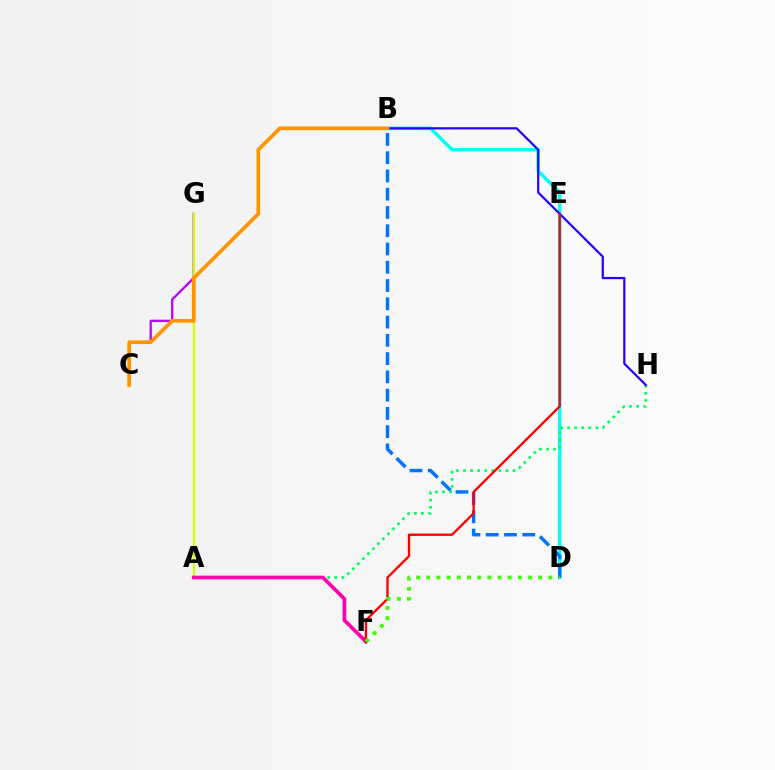{('C', 'G'): [{'color': '#b900ff', 'line_style': 'solid', 'thickness': 1.63}], ('B', 'D'): [{'color': '#00fff6', 'line_style': 'solid', 'thickness': 2.49}, {'color': '#0074ff', 'line_style': 'dashed', 'thickness': 2.48}], ('A', 'H'): [{'color': '#00ff5c', 'line_style': 'dotted', 'thickness': 1.92}], ('A', 'G'): [{'color': '#d1ff00', 'line_style': 'solid', 'thickness': 1.63}], ('B', 'H'): [{'color': '#2500ff', 'line_style': 'solid', 'thickness': 1.59}], ('A', 'F'): [{'color': '#ff00ac', 'line_style': 'solid', 'thickness': 2.65}], ('E', 'F'): [{'color': '#ff0000', 'line_style': 'solid', 'thickness': 1.68}], ('B', 'C'): [{'color': '#ff9400', 'line_style': 'solid', 'thickness': 2.66}], ('D', 'F'): [{'color': '#3dff00', 'line_style': 'dotted', 'thickness': 2.77}]}